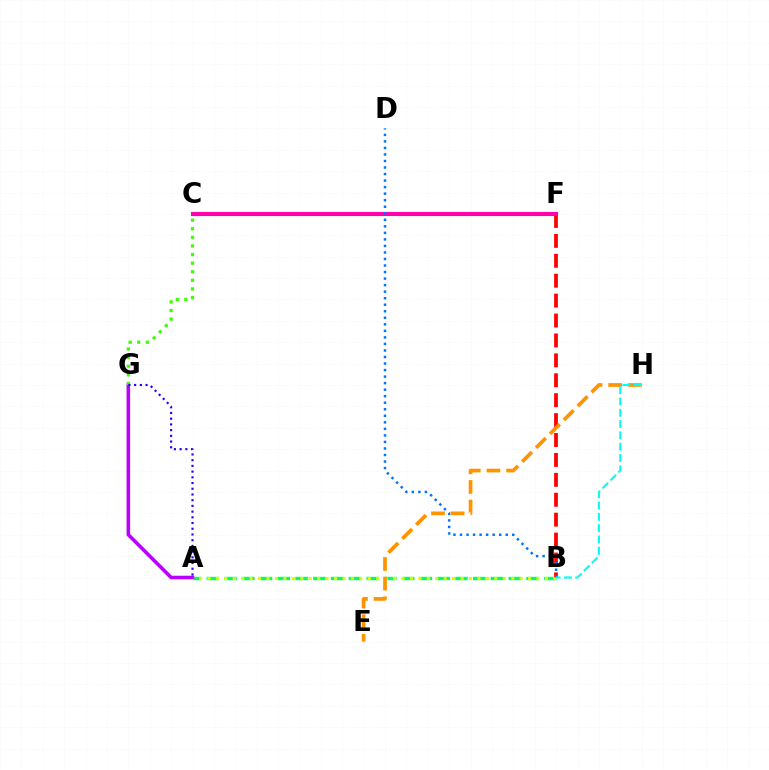{('A', 'B'): [{'color': '#00ff5c', 'line_style': 'dashed', 'thickness': 2.41}, {'color': '#d1ff00', 'line_style': 'dotted', 'thickness': 2.29}], ('A', 'G'): [{'color': '#b900ff', 'line_style': 'solid', 'thickness': 2.56}, {'color': '#2500ff', 'line_style': 'dotted', 'thickness': 1.55}], ('B', 'F'): [{'color': '#ff0000', 'line_style': 'dashed', 'thickness': 2.71}], ('C', 'F'): [{'color': '#ff00ac', 'line_style': 'solid', 'thickness': 2.96}], ('C', 'G'): [{'color': '#3dff00', 'line_style': 'dotted', 'thickness': 2.33}], ('B', 'D'): [{'color': '#0074ff', 'line_style': 'dotted', 'thickness': 1.78}], ('E', 'H'): [{'color': '#ff9400', 'line_style': 'dashed', 'thickness': 2.67}], ('B', 'H'): [{'color': '#00fff6', 'line_style': 'dashed', 'thickness': 1.53}]}